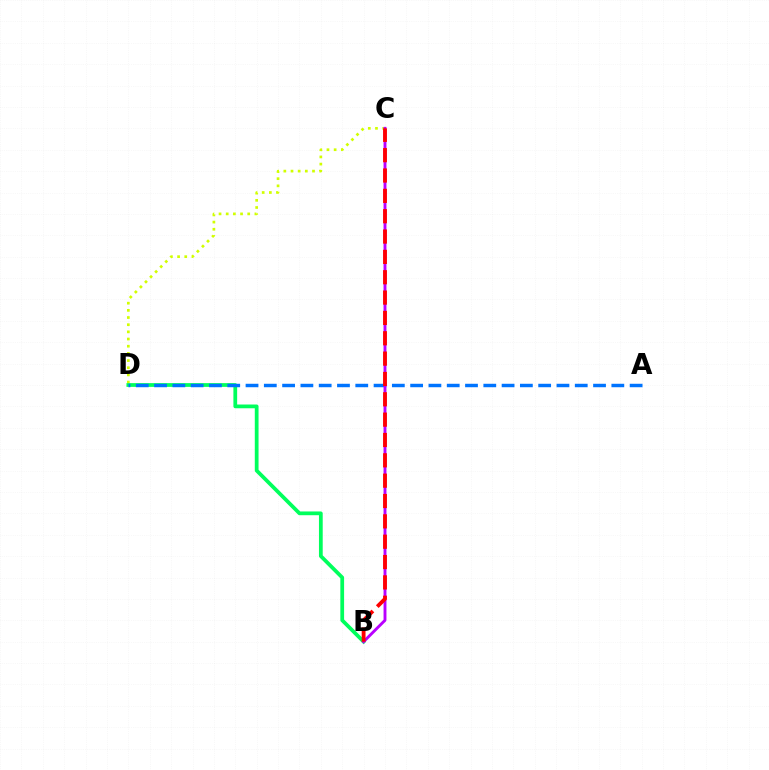{('C', 'D'): [{'color': '#d1ff00', 'line_style': 'dotted', 'thickness': 1.95}], ('B', 'D'): [{'color': '#00ff5c', 'line_style': 'solid', 'thickness': 2.7}], ('A', 'D'): [{'color': '#0074ff', 'line_style': 'dashed', 'thickness': 2.48}], ('B', 'C'): [{'color': '#b900ff', 'line_style': 'solid', 'thickness': 2.08}, {'color': '#ff0000', 'line_style': 'dashed', 'thickness': 2.76}]}